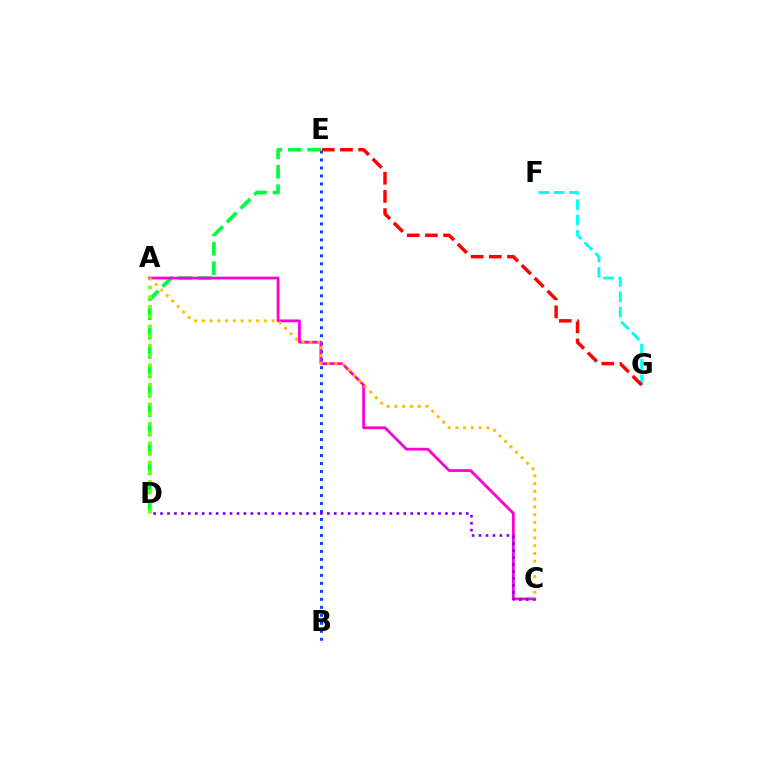{('D', 'E'): [{'color': '#00ff39', 'line_style': 'dashed', 'thickness': 2.63}], ('A', 'D'): [{'color': '#84ff00', 'line_style': 'dotted', 'thickness': 2.64}], ('B', 'E'): [{'color': '#004bff', 'line_style': 'dotted', 'thickness': 2.17}], ('A', 'C'): [{'color': '#ff00cf', 'line_style': 'solid', 'thickness': 2.01}, {'color': '#ffbd00', 'line_style': 'dotted', 'thickness': 2.11}], ('F', 'G'): [{'color': '#00fff6', 'line_style': 'dashed', 'thickness': 2.08}], ('E', 'G'): [{'color': '#ff0000', 'line_style': 'dashed', 'thickness': 2.47}], ('C', 'D'): [{'color': '#7200ff', 'line_style': 'dotted', 'thickness': 1.89}]}